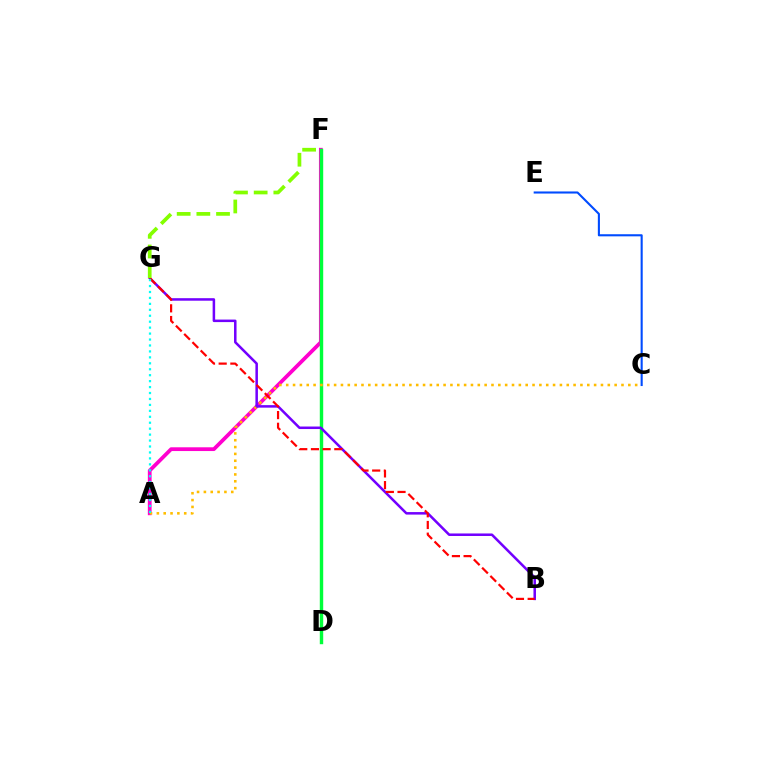{('A', 'F'): [{'color': '#ff00cf', 'line_style': 'solid', 'thickness': 2.71}], ('D', 'F'): [{'color': '#00ff39', 'line_style': 'solid', 'thickness': 2.46}], ('A', 'C'): [{'color': '#ffbd00', 'line_style': 'dotted', 'thickness': 1.86}], ('B', 'G'): [{'color': '#7200ff', 'line_style': 'solid', 'thickness': 1.81}, {'color': '#ff0000', 'line_style': 'dashed', 'thickness': 1.59}], ('C', 'E'): [{'color': '#004bff', 'line_style': 'solid', 'thickness': 1.51}], ('A', 'G'): [{'color': '#00fff6', 'line_style': 'dotted', 'thickness': 1.61}], ('F', 'G'): [{'color': '#84ff00', 'line_style': 'dashed', 'thickness': 2.67}]}